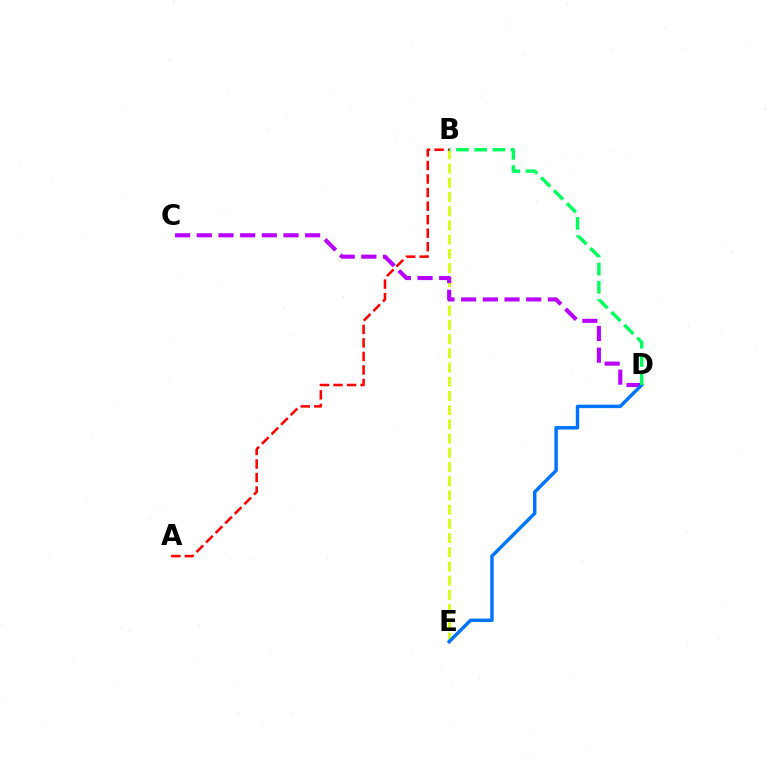{('B', 'E'): [{'color': '#d1ff00', 'line_style': 'dashed', 'thickness': 1.93}], ('C', 'D'): [{'color': '#b900ff', 'line_style': 'dashed', 'thickness': 2.94}], ('D', 'E'): [{'color': '#0074ff', 'line_style': 'solid', 'thickness': 2.48}], ('B', 'D'): [{'color': '#00ff5c', 'line_style': 'dashed', 'thickness': 2.47}], ('A', 'B'): [{'color': '#ff0000', 'line_style': 'dashed', 'thickness': 1.84}]}